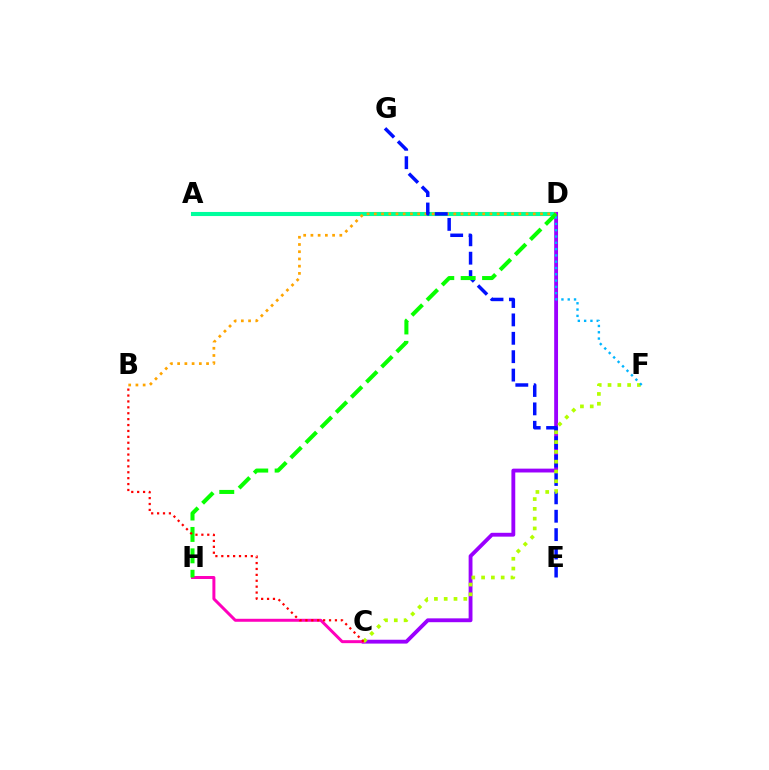{('A', 'D'): [{'color': '#00ff9d', 'line_style': 'solid', 'thickness': 2.94}], ('C', 'D'): [{'color': '#9b00ff', 'line_style': 'solid', 'thickness': 2.77}], ('B', 'D'): [{'color': '#ffa500', 'line_style': 'dotted', 'thickness': 1.96}], ('E', 'G'): [{'color': '#0010ff', 'line_style': 'dashed', 'thickness': 2.5}], ('C', 'H'): [{'color': '#ff00bd', 'line_style': 'solid', 'thickness': 2.15}], ('C', 'F'): [{'color': '#b3ff00', 'line_style': 'dotted', 'thickness': 2.66}], ('D', 'H'): [{'color': '#08ff00', 'line_style': 'dashed', 'thickness': 2.91}], ('D', 'F'): [{'color': '#00b5ff', 'line_style': 'dotted', 'thickness': 1.71}], ('B', 'C'): [{'color': '#ff0000', 'line_style': 'dotted', 'thickness': 1.6}]}